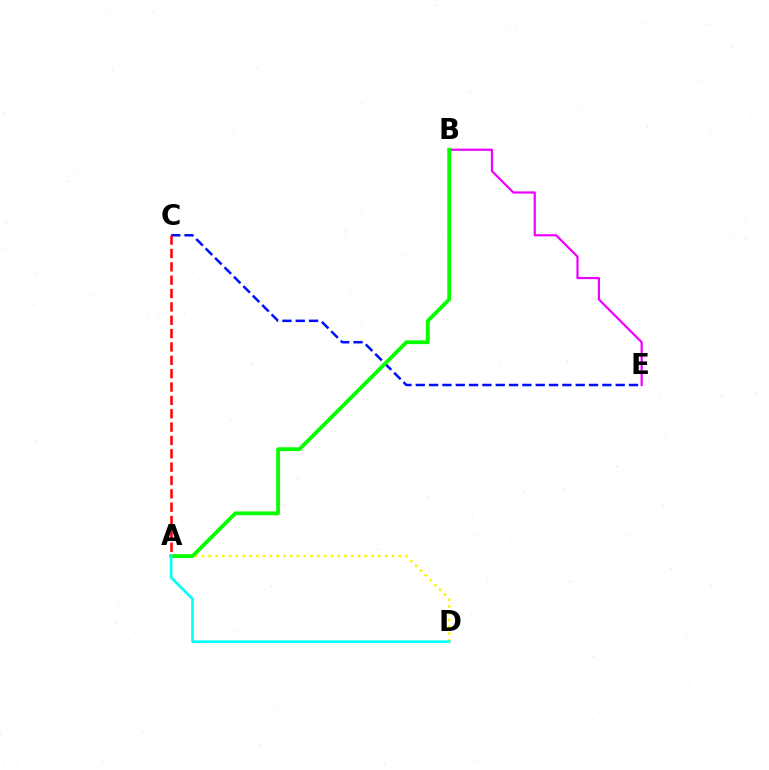{('C', 'E'): [{'color': '#0010ff', 'line_style': 'dashed', 'thickness': 1.81}], ('A', 'D'): [{'color': '#fcf500', 'line_style': 'dotted', 'thickness': 1.84}, {'color': '#00fff6', 'line_style': 'solid', 'thickness': 1.88}], ('B', 'E'): [{'color': '#ee00ff', 'line_style': 'solid', 'thickness': 1.59}], ('A', 'C'): [{'color': '#ff0000', 'line_style': 'dashed', 'thickness': 1.81}], ('A', 'B'): [{'color': '#08ff00', 'line_style': 'solid', 'thickness': 2.73}]}